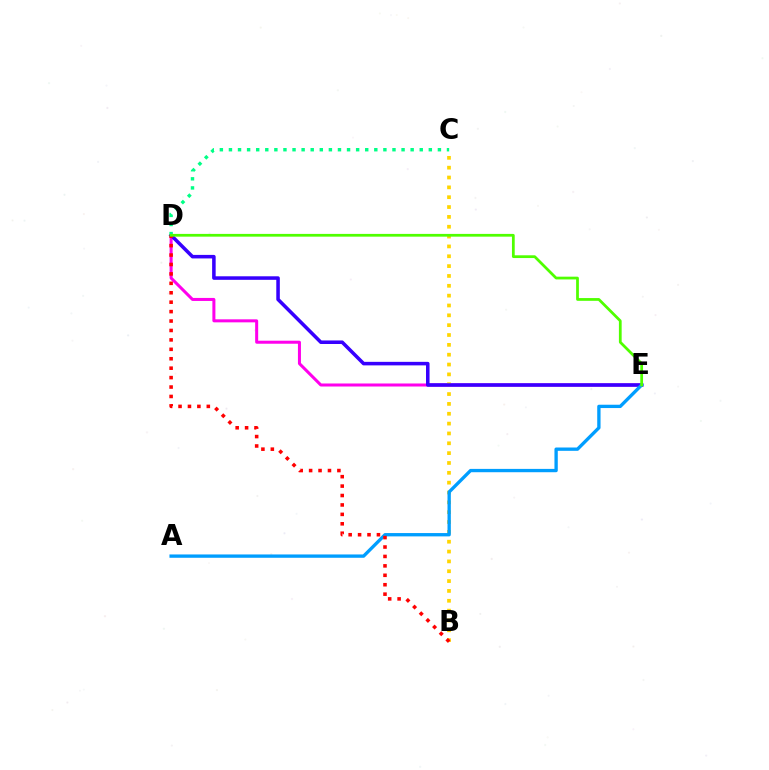{('D', 'E'): [{'color': '#ff00ed', 'line_style': 'solid', 'thickness': 2.18}, {'color': '#3700ff', 'line_style': 'solid', 'thickness': 2.55}, {'color': '#4fff00', 'line_style': 'solid', 'thickness': 1.98}], ('B', 'C'): [{'color': '#ffd500', 'line_style': 'dotted', 'thickness': 2.67}], ('A', 'E'): [{'color': '#009eff', 'line_style': 'solid', 'thickness': 2.39}], ('C', 'D'): [{'color': '#00ff86', 'line_style': 'dotted', 'thickness': 2.47}], ('B', 'D'): [{'color': '#ff0000', 'line_style': 'dotted', 'thickness': 2.56}]}